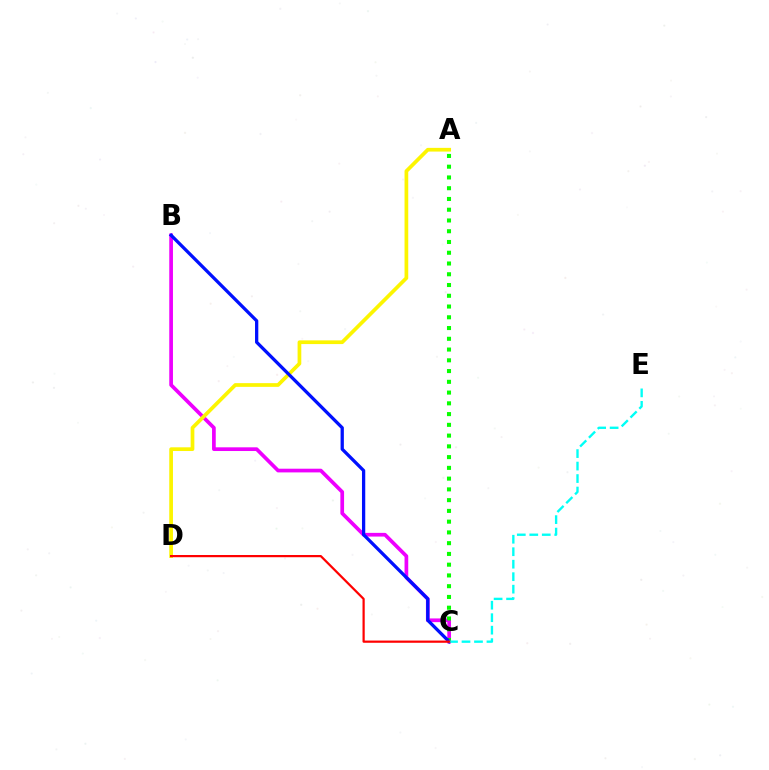{('B', 'C'): [{'color': '#ee00ff', 'line_style': 'solid', 'thickness': 2.66}, {'color': '#0010ff', 'line_style': 'solid', 'thickness': 2.36}], ('A', 'C'): [{'color': '#08ff00', 'line_style': 'dotted', 'thickness': 2.92}], ('A', 'D'): [{'color': '#fcf500', 'line_style': 'solid', 'thickness': 2.67}], ('C', 'E'): [{'color': '#00fff6', 'line_style': 'dashed', 'thickness': 1.7}], ('C', 'D'): [{'color': '#ff0000', 'line_style': 'solid', 'thickness': 1.59}]}